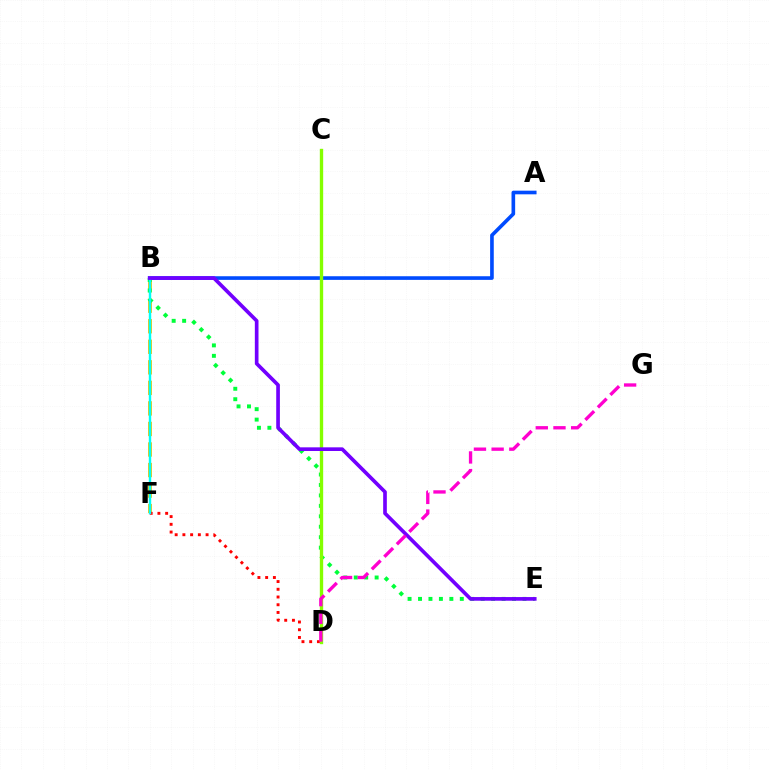{('B', 'F'): [{'color': '#ffbd00', 'line_style': 'dashed', 'thickness': 2.79}, {'color': '#00fff6', 'line_style': 'solid', 'thickness': 1.75}], ('B', 'E'): [{'color': '#00ff39', 'line_style': 'dotted', 'thickness': 2.84}, {'color': '#7200ff', 'line_style': 'solid', 'thickness': 2.64}], ('D', 'F'): [{'color': '#ff0000', 'line_style': 'dotted', 'thickness': 2.1}], ('A', 'B'): [{'color': '#004bff', 'line_style': 'solid', 'thickness': 2.62}], ('C', 'D'): [{'color': '#84ff00', 'line_style': 'solid', 'thickness': 2.41}], ('D', 'G'): [{'color': '#ff00cf', 'line_style': 'dashed', 'thickness': 2.4}]}